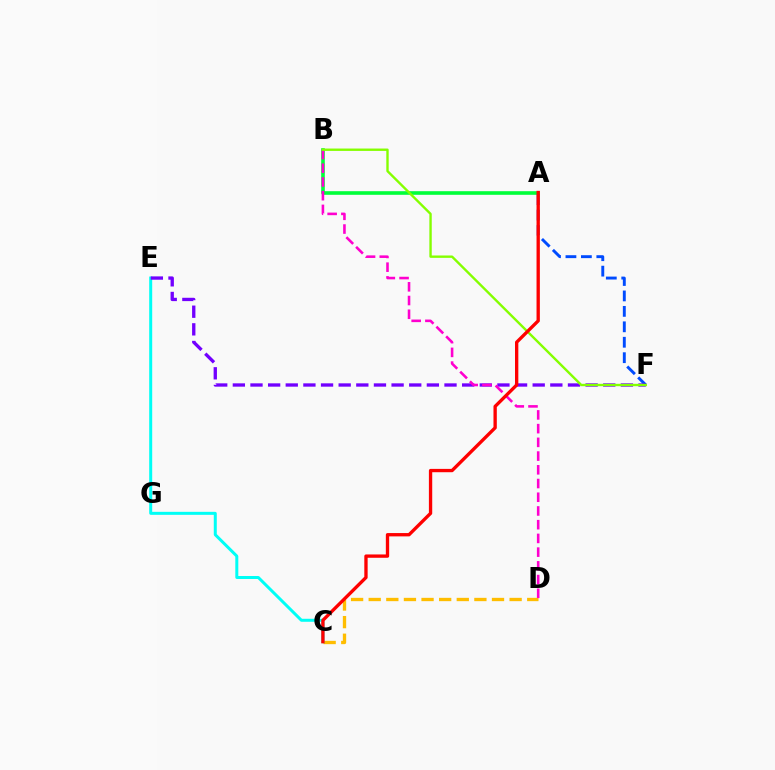{('C', 'D'): [{'color': '#ffbd00', 'line_style': 'dashed', 'thickness': 2.39}], ('A', 'B'): [{'color': '#00ff39', 'line_style': 'solid', 'thickness': 2.6}], ('A', 'F'): [{'color': '#004bff', 'line_style': 'dashed', 'thickness': 2.1}], ('C', 'E'): [{'color': '#00fff6', 'line_style': 'solid', 'thickness': 2.16}], ('E', 'F'): [{'color': '#7200ff', 'line_style': 'dashed', 'thickness': 2.4}], ('B', 'D'): [{'color': '#ff00cf', 'line_style': 'dashed', 'thickness': 1.86}], ('B', 'F'): [{'color': '#84ff00', 'line_style': 'solid', 'thickness': 1.71}], ('A', 'C'): [{'color': '#ff0000', 'line_style': 'solid', 'thickness': 2.4}]}